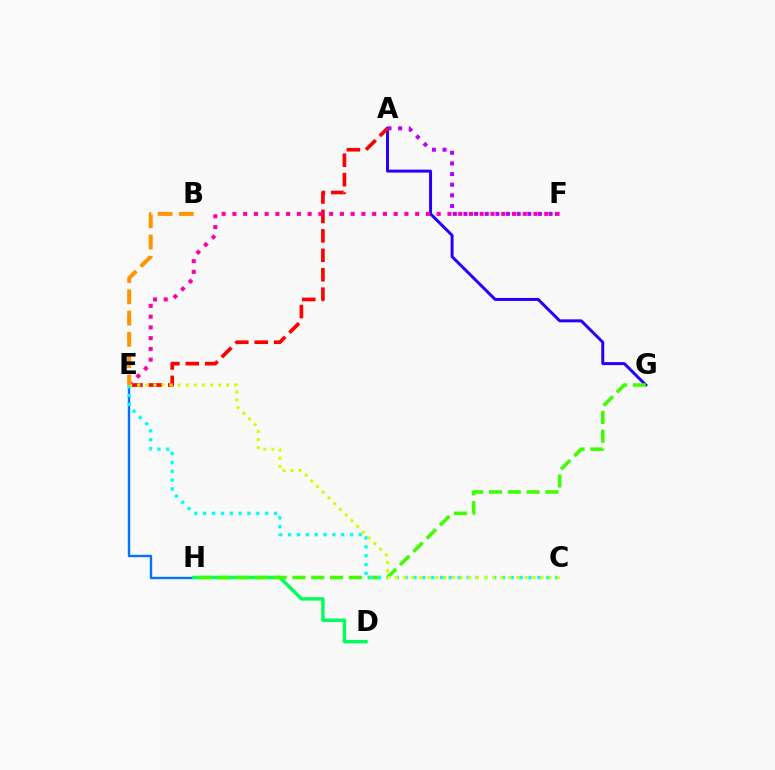{('A', 'G'): [{'color': '#2500ff', 'line_style': 'solid', 'thickness': 2.15}], ('E', 'H'): [{'color': '#0074ff', 'line_style': 'solid', 'thickness': 1.71}], ('A', 'E'): [{'color': '#ff0000', 'line_style': 'dashed', 'thickness': 2.64}], ('A', 'F'): [{'color': '#b900ff', 'line_style': 'dotted', 'thickness': 2.89}], ('D', 'H'): [{'color': '#00ff5c', 'line_style': 'solid', 'thickness': 2.47}], ('G', 'H'): [{'color': '#3dff00', 'line_style': 'dashed', 'thickness': 2.55}], ('C', 'E'): [{'color': '#00fff6', 'line_style': 'dotted', 'thickness': 2.41}, {'color': '#d1ff00', 'line_style': 'dotted', 'thickness': 2.19}], ('E', 'F'): [{'color': '#ff00ac', 'line_style': 'dotted', 'thickness': 2.92}], ('B', 'E'): [{'color': '#ff9400', 'line_style': 'dashed', 'thickness': 2.89}]}